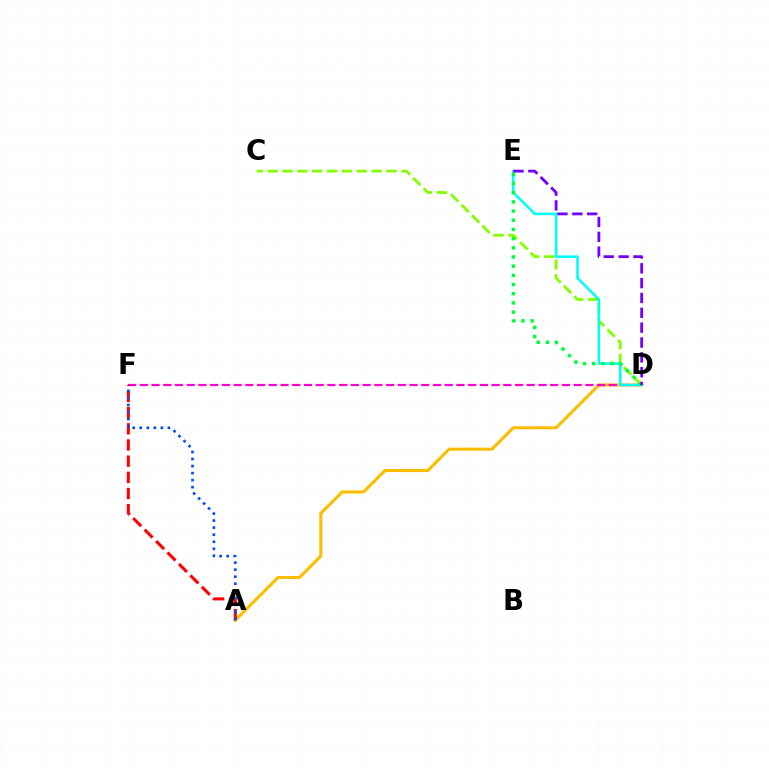{('C', 'D'): [{'color': '#84ff00', 'line_style': 'dashed', 'thickness': 2.02}], ('A', 'D'): [{'color': '#ffbd00', 'line_style': 'solid', 'thickness': 2.21}], ('D', 'F'): [{'color': '#ff00cf', 'line_style': 'dashed', 'thickness': 1.59}], ('A', 'F'): [{'color': '#ff0000', 'line_style': 'dashed', 'thickness': 2.2}, {'color': '#004bff', 'line_style': 'dotted', 'thickness': 1.91}], ('D', 'E'): [{'color': '#00fff6', 'line_style': 'solid', 'thickness': 1.85}, {'color': '#00ff39', 'line_style': 'dotted', 'thickness': 2.49}, {'color': '#7200ff', 'line_style': 'dashed', 'thickness': 2.02}]}